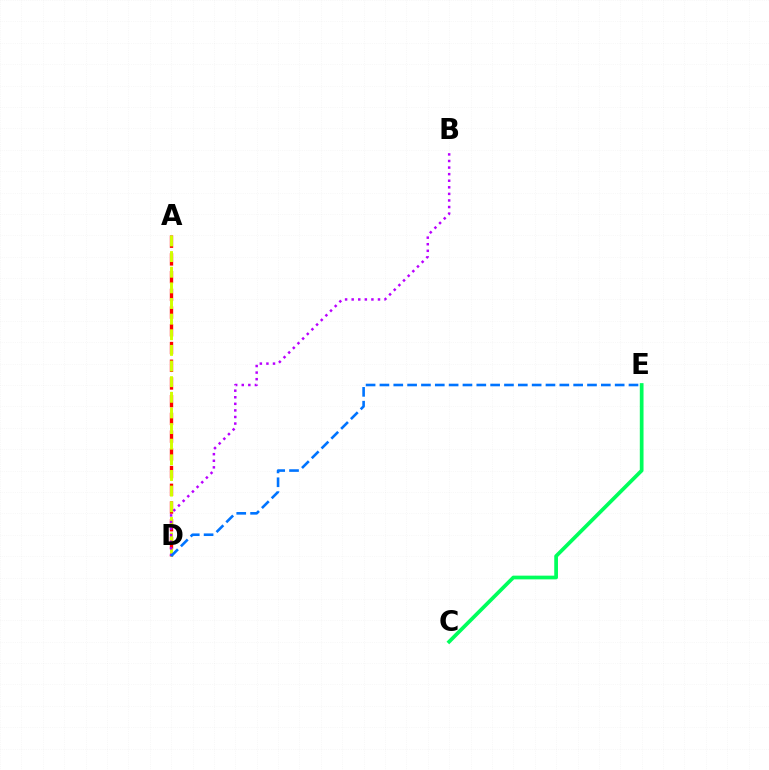{('A', 'D'): [{'color': '#ff0000', 'line_style': 'dashed', 'thickness': 2.41}, {'color': '#d1ff00', 'line_style': 'dashed', 'thickness': 2.12}], ('C', 'E'): [{'color': '#00ff5c', 'line_style': 'solid', 'thickness': 2.68}], ('B', 'D'): [{'color': '#b900ff', 'line_style': 'dotted', 'thickness': 1.79}], ('D', 'E'): [{'color': '#0074ff', 'line_style': 'dashed', 'thickness': 1.88}]}